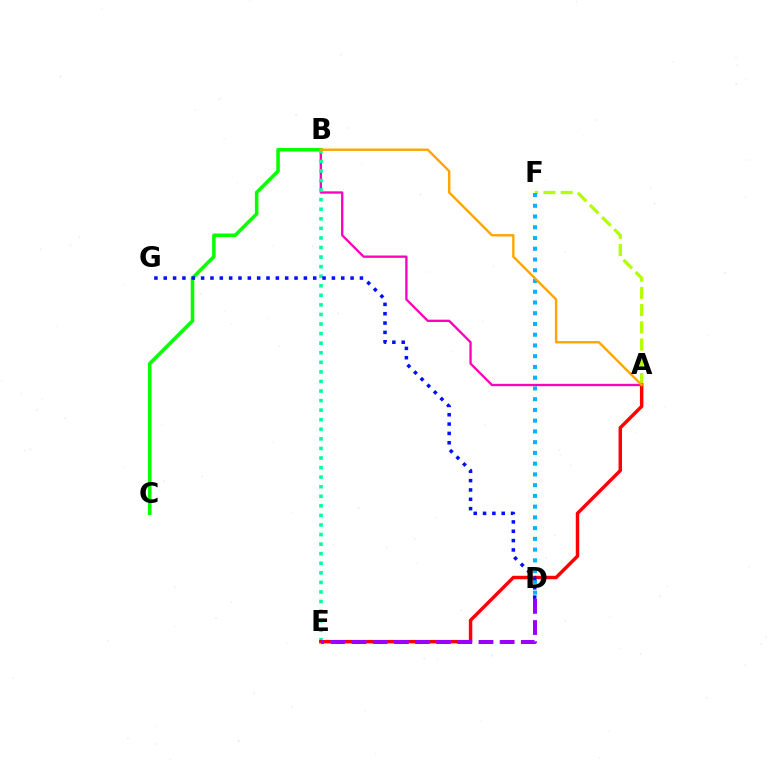{('A', 'B'): [{'color': '#ff00bd', 'line_style': 'solid', 'thickness': 1.68}, {'color': '#ffa500', 'line_style': 'solid', 'thickness': 1.72}], ('B', 'C'): [{'color': '#08ff00', 'line_style': 'solid', 'thickness': 2.55}], ('A', 'F'): [{'color': '#b3ff00', 'line_style': 'dashed', 'thickness': 2.34}], ('D', 'F'): [{'color': '#00b5ff', 'line_style': 'dotted', 'thickness': 2.92}], ('B', 'E'): [{'color': '#00ff9d', 'line_style': 'dotted', 'thickness': 2.6}], ('A', 'E'): [{'color': '#ff0000', 'line_style': 'solid', 'thickness': 2.48}], ('D', 'G'): [{'color': '#0010ff', 'line_style': 'dotted', 'thickness': 2.54}], ('D', 'E'): [{'color': '#9b00ff', 'line_style': 'dashed', 'thickness': 2.87}]}